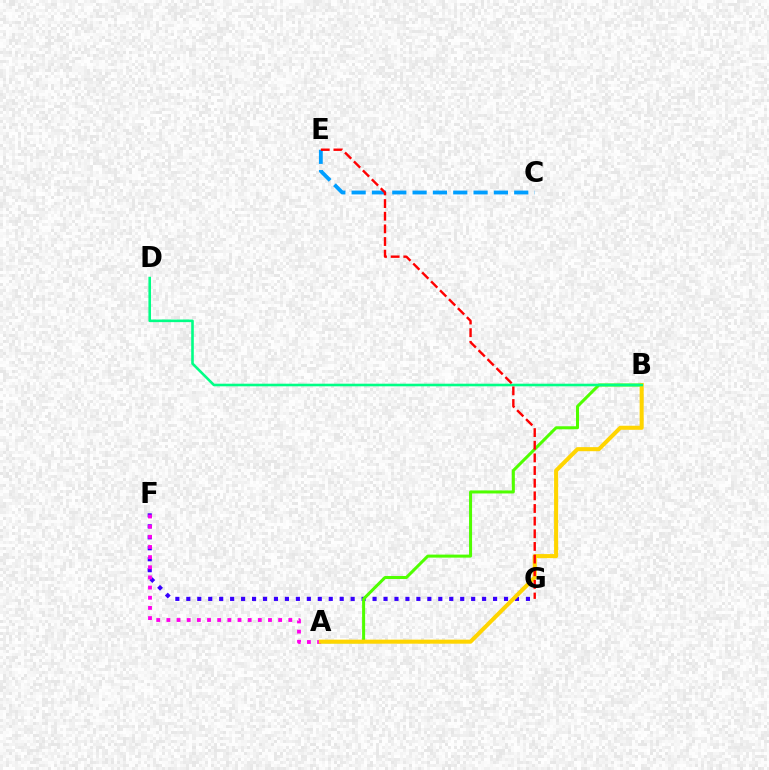{('F', 'G'): [{'color': '#3700ff', 'line_style': 'dotted', 'thickness': 2.98}], ('A', 'B'): [{'color': '#4fff00', 'line_style': 'solid', 'thickness': 2.18}, {'color': '#ffd500', 'line_style': 'solid', 'thickness': 2.92}], ('C', 'E'): [{'color': '#009eff', 'line_style': 'dashed', 'thickness': 2.76}], ('A', 'F'): [{'color': '#ff00ed', 'line_style': 'dotted', 'thickness': 2.76}], ('B', 'D'): [{'color': '#00ff86', 'line_style': 'solid', 'thickness': 1.87}], ('E', 'G'): [{'color': '#ff0000', 'line_style': 'dashed', 'thickness': 1.72}]}